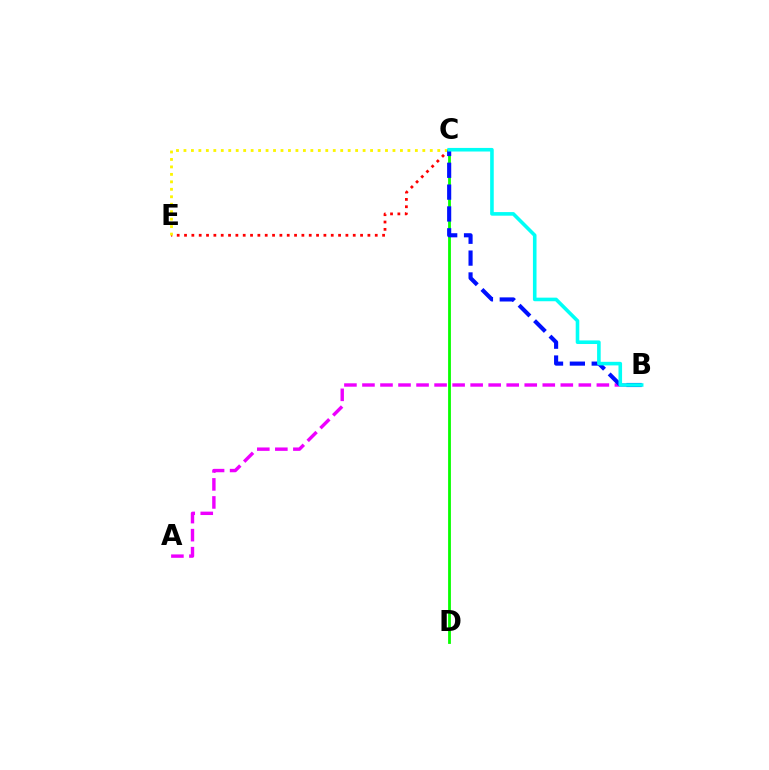{('C', 'E'): [{'color': '#ff0000', 'line_style': 'dotted', 'thickness': 1.99}, {'color': '#fcf500', 'line_style': 'dotted', 'thickness': 2.03}], ('A', 'B'): [{'color': '#ee00ff', 'line_style': 'dashed', 'thickness': 2.45}], ('C', 'D'): [{'color': '#08ff00', 'line_style': 'solid', 'thickness': 2.02}], ('B', 'C'): [{'color': '#0010ff', 'line_style': 'dashed', 'thickness': 2.97}, {'color': '#00fff6', 'line_style': 'solid', 'thickness': 2.59}]}